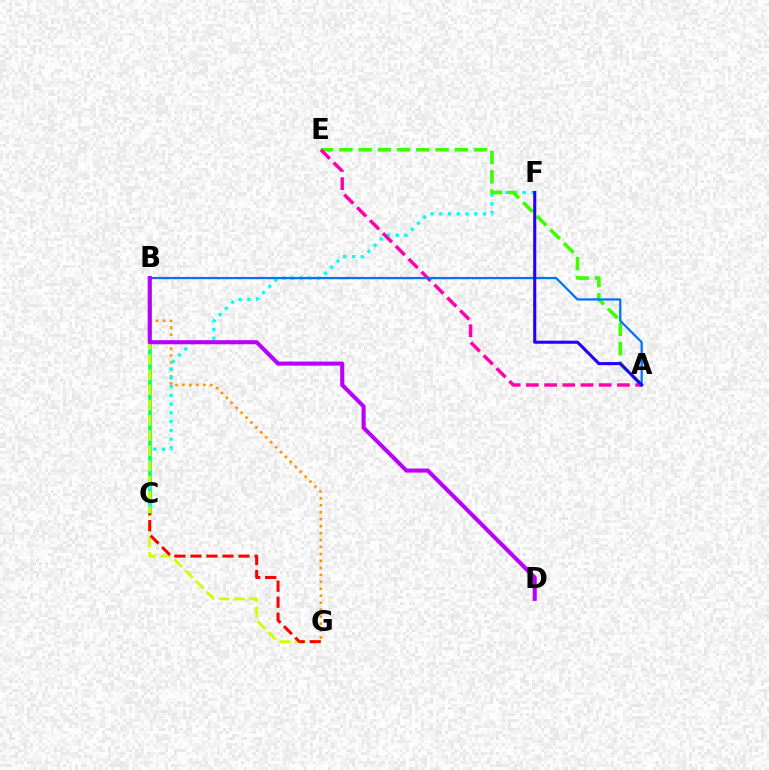{('B', 'C'): [{'color': '#00ff5c', 'line_style': 'solid', 'thickness': 2.55}], ('B', 'G'): [{'color': '#ff9400', 'line_style': 'dotted', 'thickness': 1.89}, {'color': '#d1ff00', 'line_style': 'dashed', 'thickness': 2.07}], ('C', 'F'): [{'color': '#00fff6', 'line_style': 'dotted', 'thickness': 2.38}], ('A', 'E'): [{'color': '#3dff00', 'line_style': 'dashed', 'thickness': 2.61}, {'color': '#ff00ac', 'line_style': 'dashed', 'thickness': 2.47}], ('A', 'B'): [{'color': '#0074ff', 'line_style': 'solid', 'thickness': 1.63}], ('A', 'F'): [{'color': '#2500ff', 'line_style': 'solid', 'thickness': 2.22}], ('C', 'G'): [{'color': '#ff0000', 'line_style': 'dashed', 'thickness': 2.18}], ('B', 'D'): [{'color': '#b900ff', 'line_style': 'solid', 'thickness': 2.93}]}